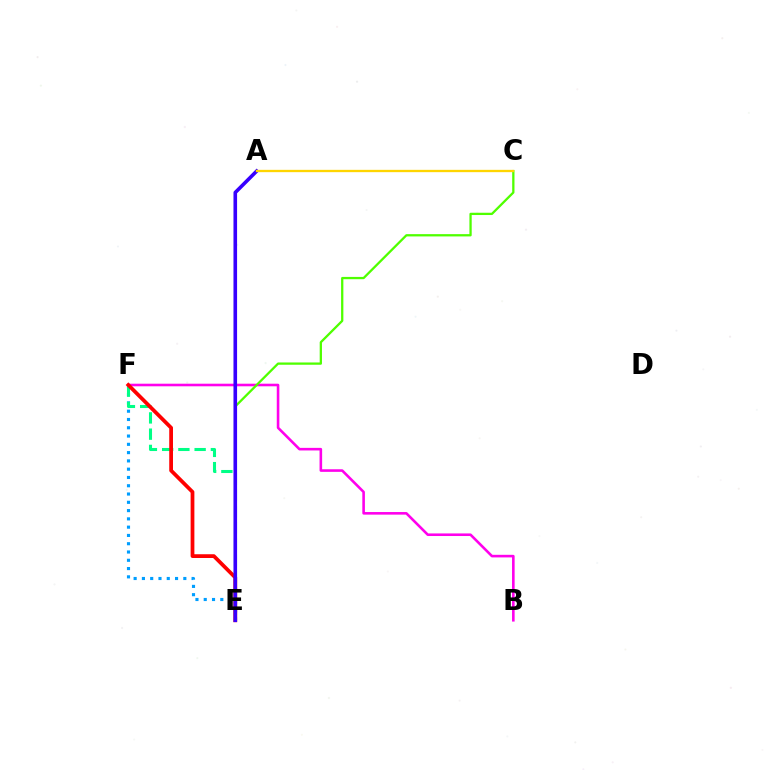{('E', 'F'): [{'color': '#009eff', 'line_style': 'dotted', 'thickness': 2.25}, {'color': '#00ff86', 'line_style': 'dashed', 'thickness': 2.21}, {'color': '#ff0000', 'line_style': 'solid', 'thickness': 2.7}], ('B', 'F'): [{'color': '#ff00ed', 'line_style': 'solid', 'thickness': 1.87}], ('C', 'E'): [{'color': '#4fff00', 'line_style': 'solid', 'thickness': 1.64}], ('A', 'E'): [{'color': '#3700ff', 'line_style': 'solid', 'thickness': 2.6}], ('A', 'C'): [{'color': '#ffd500', 'line_style': 'solid', 'thickness': 1.67}]}